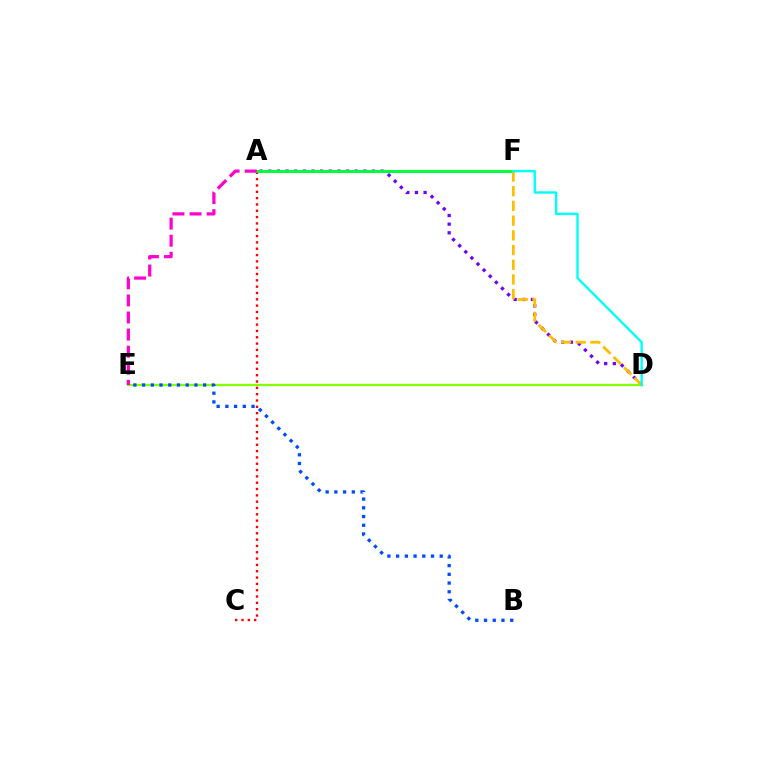{('A', 'C'): [{'color': '#ff0000', 'line_style': 'dotted', 'thickness': 1.72}], ('A', 'D'): [{'color': '#7200ff', 'line_style': 'dotted', 'thickness': 2.35}], ('D', 'E'): [{'color': '#84ff00', 'line_style': 'solid', 'thickness': 1.66}], ('B', 'E'): [{'color': '#004bff', 'line_style': 'dotted', 'thickness': 2.37}], ('A', 'F'): [{'color': '#00ff39', 'line_style': 'solid', 'thickness': 2.09}], ('D', 'F'): [{'color': '#ffbd00', 'line_style': 'dashed', 'thickness': 2.0}, {'color': '#00fff6', 'line_style': 'solid', 'thickness': 1.72}], ('A', 'E'): [{'color': '#ff00cf', 'line_style': 'dashed', 'thickness': 2.32}]}